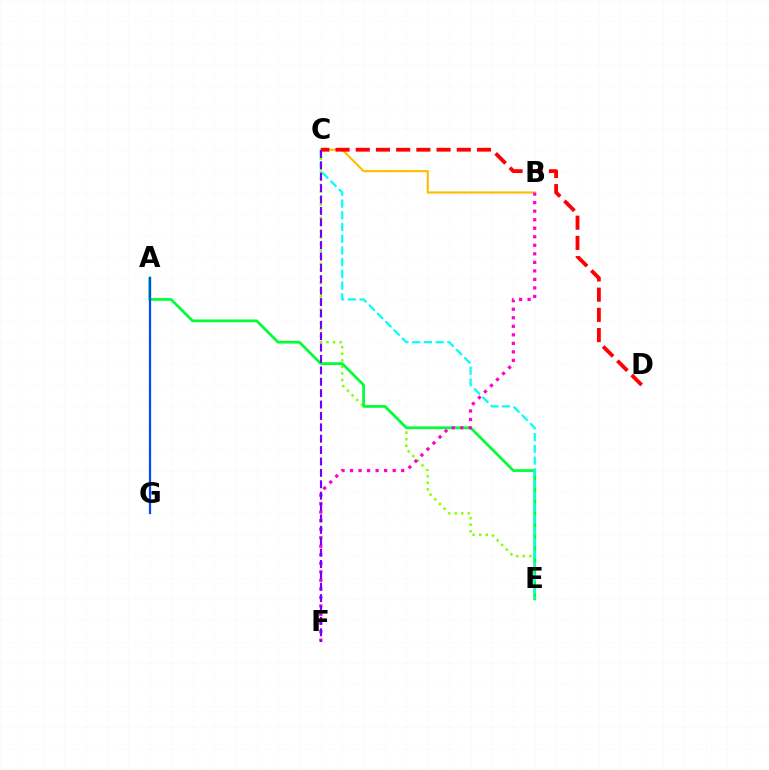{('C', 'E'): [{'color': '#84ff00', 'line_style': 'dotted', 'thickness': 1.78}, {'color': '#00fff6', 'line_style': 'dashed', 'thickness': 1.59}], ('A', 'E'): [{'color': '#00ff39', 'line_style': 'solid', 'thickness': 1.98}], ('B', 'C'): [{'color': '#ffbd00', 'line_style': 'solid', 'thickness': 1.53}], ('B', 'F'): [{'color': '#ff00cf', 'line_style': 'dotted', 'thickness': 2.32}], ('C', 'D'): [{'color': '#ff0000', 'line_style': 'dashed', 'thickness': 2.74}], ('A', 'G'): [{'color': '#004bff', 'line_style': 'solid', 'thickness': 1.61}], ('C', 'F'): [{'color': '#7200ff', 'line_style': 'dashed', 'thickness': 1.55}]}